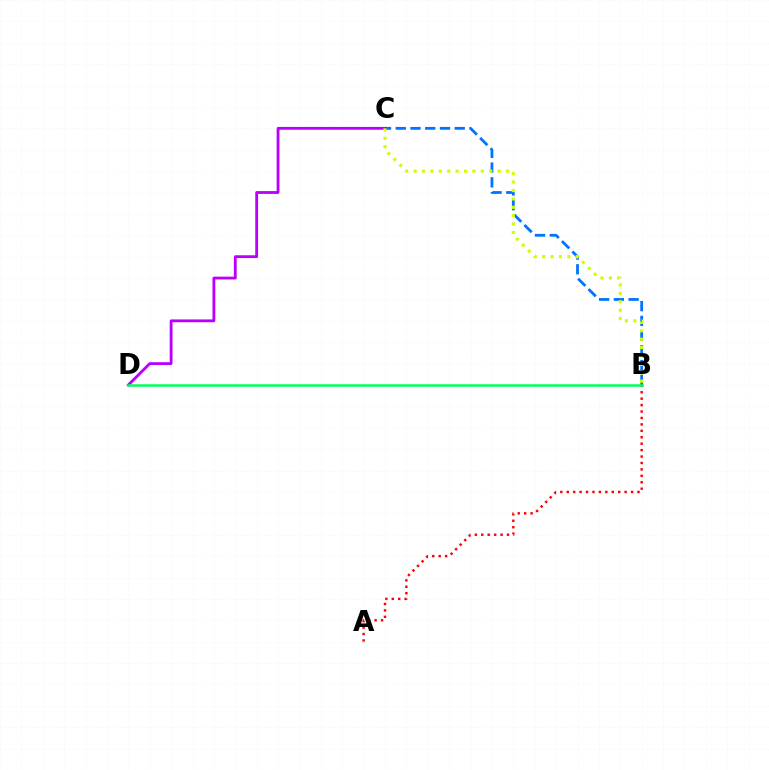{('B', 'C'): [{'color': '#0074ff', 'line_style': 'dashed', 'thickness': 2.0}, {'color': '#d1ff00', 'line_style': 'dotted', 'thickness': 2.28}], ('A', 'B'): [{'color': '#ff0000', 'line_style': 'dotted', 'thickness': 1.75}], ('C', 'D'): [{'color': '#b900ff', 'line_style': 'solid', 'thickness': 2.03}], ('B', 'D'): [{'color': '#00ff5c', 'line_style': 'solid', 'thickness': 1.81}]}